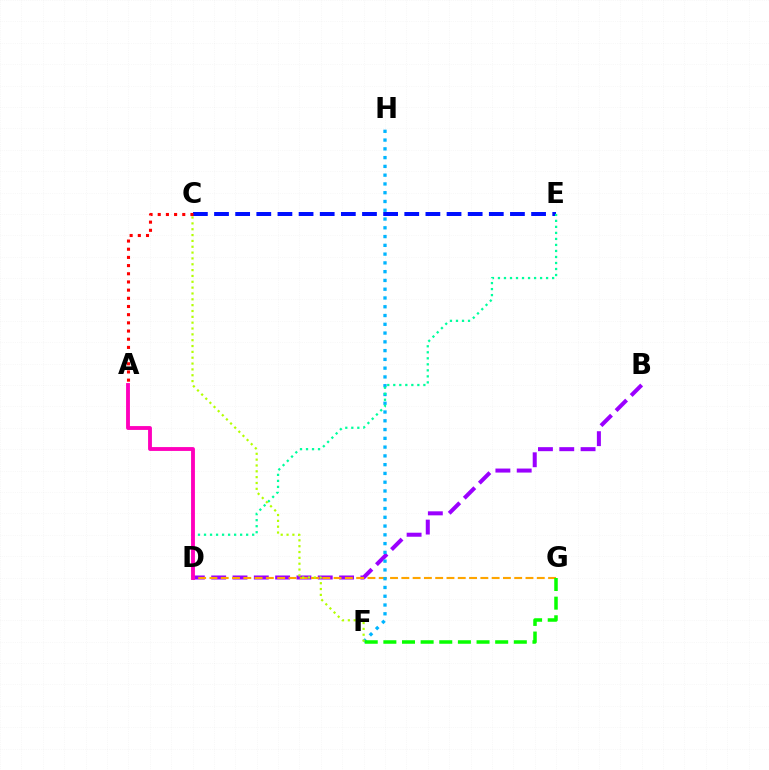{('B', 'D'): [{'color': '#9b00ff', 'line_style': 'dashed', 'thickness': 2.9}], ('D', 'G'): [{'color': '#ffa500', 'line_style': 'dashed', 'thickness': 1.53}], ('C', 'E'): [{'color': '#0010ff', 'line_style': 'dashed', 'thickness': 2.87}], ('F', 'H'): [{'color': '#00b5ff', 'line_style': 'dotted', 'thickness': 2.38}], ('D', 'E'): [{'color': '#00ff9d', 'line_style': 'dotted', 'thickness': 1.64}], ('F', 'G'): [{'color': '#08ff00', 'line_style': 'dashed', 'thickness': 2.53}], ('A', 'D'): [{'color': '#ff00bd', 'line_style': 'solid', 'thickness': 2.77}], ('A', 'C'): [{'color': '#ff0000', 'line_style': 'dotted', 'thickness': 2.22}], ('C', 'F'): [{'color': '#b3ff00', 'line_style': 'dotted', 'thickness': 1.59}]}